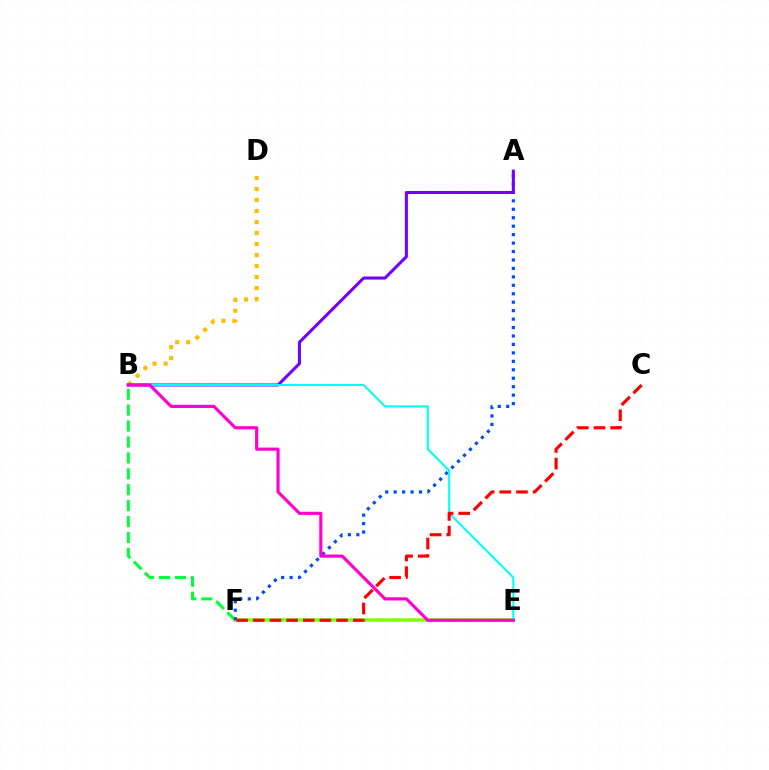{('B', 'D'): [{'color': '#ffbd00', 'line_style': 'dotted', 'thickness': 2.99}], ('B', 'F'): [{'color': '#00ff39', 'line_style': 'dashed', 'thickness': 2.16}], ('E', 'F'): [{'color': '#84ff00', 'line_style': 'solid', 'thickness': 2.55}], ('A', 'F'): [{'color': '#004bff', 'line_style': 'dotted', 'thickness': 2.3}], ('A', 'B'): [{'color': '#7200ff', 'line_style': 'solid', 'thickness': 2.18}], ('B', 'E'): [{'color': '#00fff6', 'line_style': 'solid', 'thickness': 1.51}, {'color': '#ff00cf', 'line_style': 'solid', 'thickness': 2.26}], ('C', 'F'): [{'color': '#ff0000', 'line_style': 'dashed', 'thickness': 2.26}]}